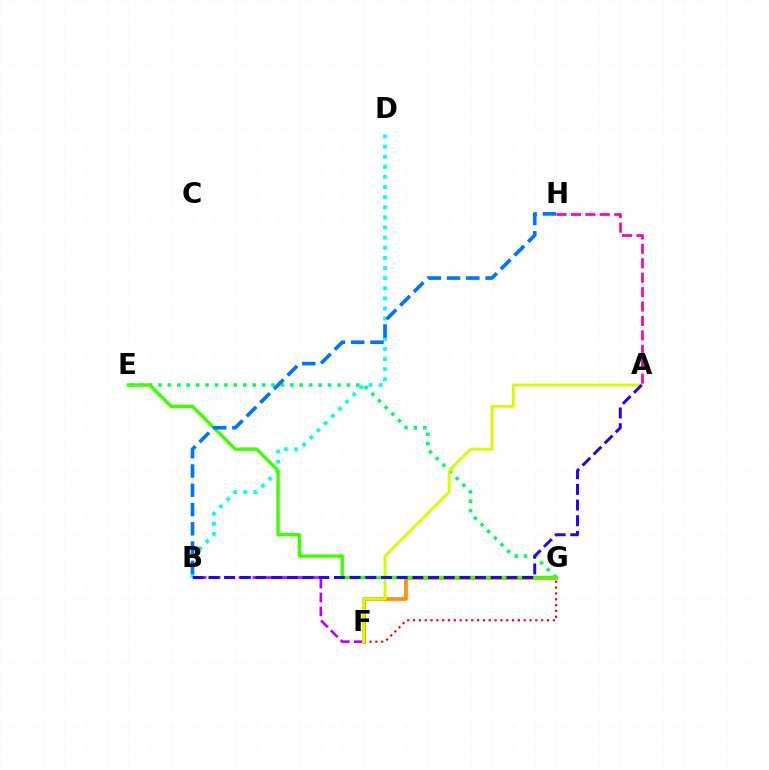{('F', 'G'): [{'color': '#ff0000', 'line_style': 'dotted', 'thickness': 1.58}, {'color': '#ff9400', 'line_style': 'solid', 'thickness': 2.68}], ('E', 'G'): [{'color': '#00ff5c', 'line_style': 'dotted', 'thickness': 2.56}, {'color': '#3dff00', 'line_style': 'solid', 'thickness': 2.43}], ('B', 'D'): [{'color': '#00fff6', 'line_style': 'dotted', 'thickness': 2.75}], ('B', 'F'): [{'color': '#b900ff', 'line_style': 'dashed', 'thickness': 1.89}], ('A', 'F'): [{'color': '#d1ff00', 'line_style': 'solid', 'thickness': 2.07}], ('A', 'B'): [{'color': '#2500ff', 'line_style': 'dashed', 'thickness': 2.13}], ('B', 'H'): [{'color': '#0074ff', 'line_style': 'dashed', 'thickness': 2.62}], ('A', 'H'): [{'color': '#ff00ac', 'line_style': 'dashed', 'thickness': 1.96}]}